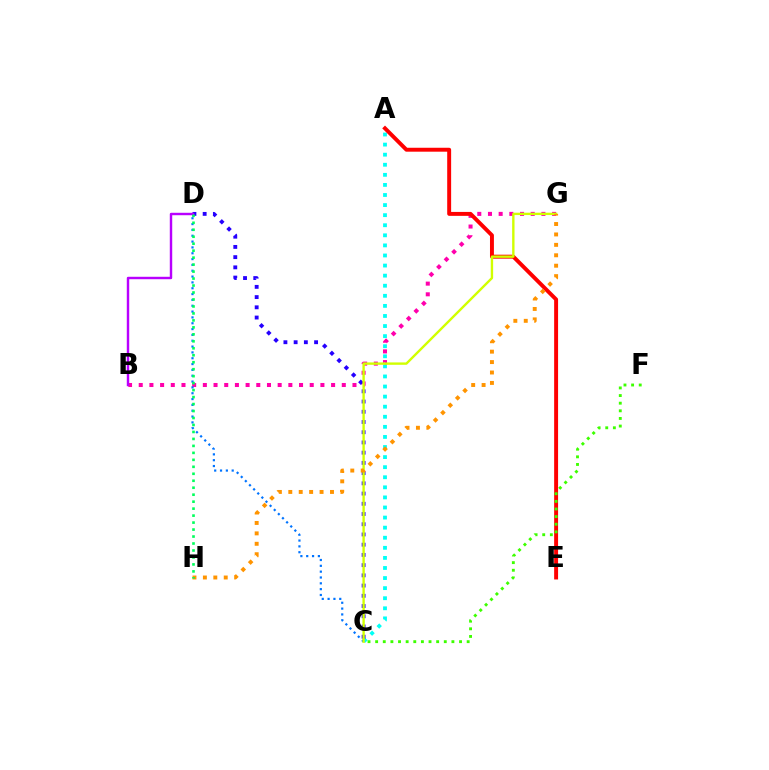{('B', 'G'): [{'color': '#ff00ac', 'line_style': 'dotted', 'thickness': 2.9}], ('A', 'C'): [{'color': '#00fff6', 'line_style': 'dotted', 'thickness': 2.74}], ('A', 'E'): [{'color': '#ff0000', 'line_style': 'solid', 'thickness': 2.83}], ('C', 'D'): [{'color': '#2500ff', 'line_style': 'dotted', 'thickness': 2.78}, {'color': '#0074ff', 'line_style': 'dotted', 'thickness': 1.58}], ('B', 'D'): [{'color': '#b900ff', 'line_style': 'solid', 'thickness': 1.75}], ('C', 'F'): [{'color': '#3dff00', 'line_style': 'dotted', 'thickness': 2.07}], ('C', 'G'): [{'color': '#d1ff00', 'line_style': 'solid', 'thickness': 1.71}], ('G', 'H'): [{'color': '#ff9400', 'line_style': 'dotted', 'thickness': 2.83}], ('D', 'H'): [{'color': '#00ff5c', 'line_style': 'dotted', 'thickness': 1.89}]}